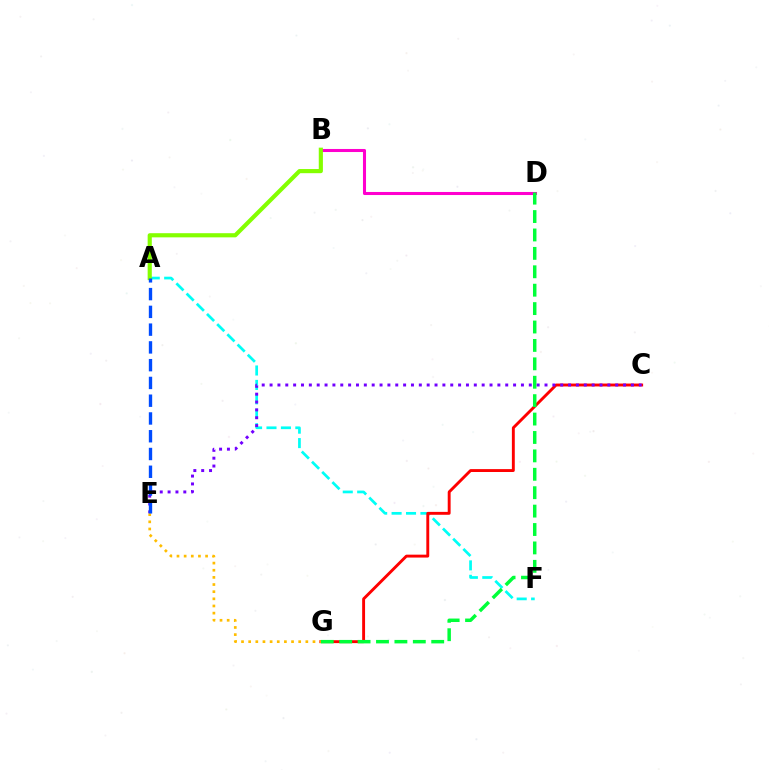{('B', 'D'): [{'color': '#ff00cf', 'line_style': 'solid', 'thickness': 2.2}], ('A', 'F'): [{'color': '#00fff6', 'line_style': 'dashed', 'thickness': 1.96}], ('C', 'G'): [{'color': '#ff0000', 'line_style': 'solid', 'thickness': 2.09}], ('D', 'G'): [{'color': '#00ff39', 'line_style': 'dashed', 'thickness': 2.5}], ('C', 'E'): [{'color': '#7200ff', 'line_style': 'dotted', 'thickness': 2.13}], ('E', 'G'): [{'color': '#ffbd00', 'line_style': 'dotted', 'thickness': 1.94}], ('A', 'B'): [{'color': '#84ff00', 'line_style': 'solid', 'thickness': 2.98}], ('A', 'E'): [{'color': '#004bff', 'line_style': 'dashed', 'thickness': 2.41}]}